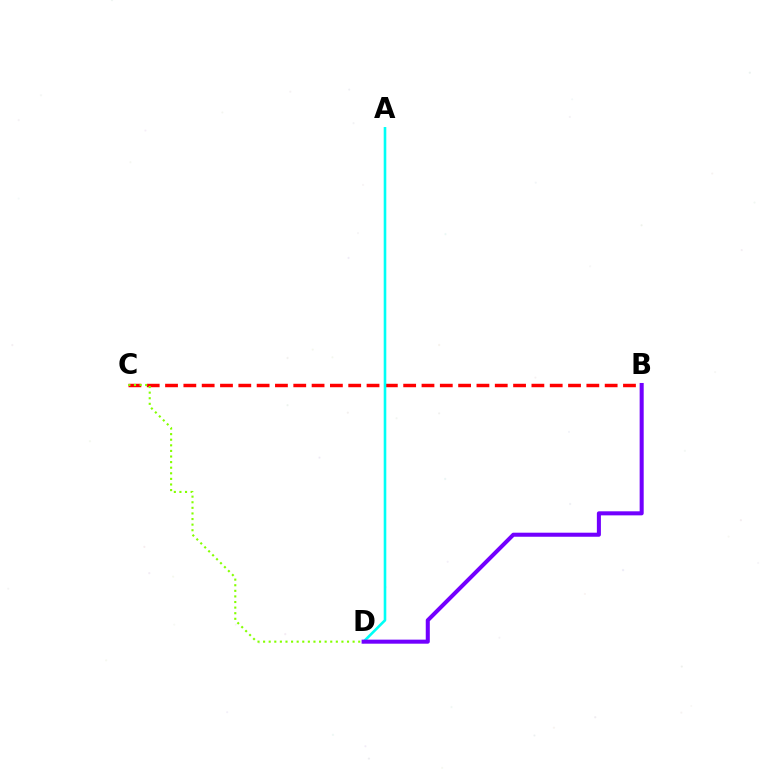{('B', 'C'): [{'color': '#ff0000', 'line_style': 'dashed', 'thickness': 2.49}], ('A', 'D'): [{'color': '#00fff6', 'line_style': 'solid', 'thickness': 1.88}], ('B', 'D'): [{'color': '#7200ff', 'line_style': 'solid', 'thickness': 2.91}], ('C', 'D'): [{'color': '#84ff00', 'line_style': 'dotted', 'thickness': 1.52}]}